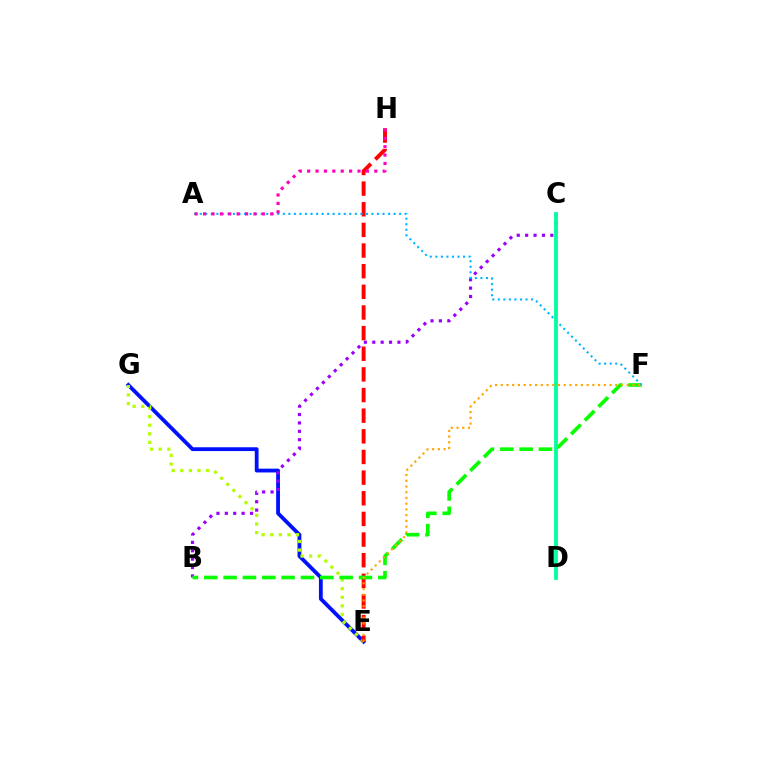{('E', 'G'): [{'color': '#0010ff', 'line_style': 'solid', 'thickness': 2.74}, {'color': '#b3ff00', 'line_style': 'dotted', 'thickness': 2.34}], ('B', 'C'): [{'color': '#9b00ff', 'line_style': 'dotted', 'thickness': 2.28}], ('E', 'H'): [{'color': '#ff0000', 'line_style': 'dashed', 'thickness': 2.8}], ('B', 'F'): [{'color': '#08ff00', 'line_style': 'dashed', 'thickness': 2.63}], ('A', 'F'): [{'color': '#00b5ff', 'line_style': 'dotted', 'thickness': 1.5}], ('A', 'H'): [{'color': '#ff00bd', 'line_style': 'dotted', 'thickness': 2.28}], ('C', 'D'): [{'color': '#00ff9d', 'line_style': 'solid', 'thickness': 2.72}], ('E', 'F'): [{'color': '#ffa500', 'line_style': 'dotted', 'thickness': 1.56}]}